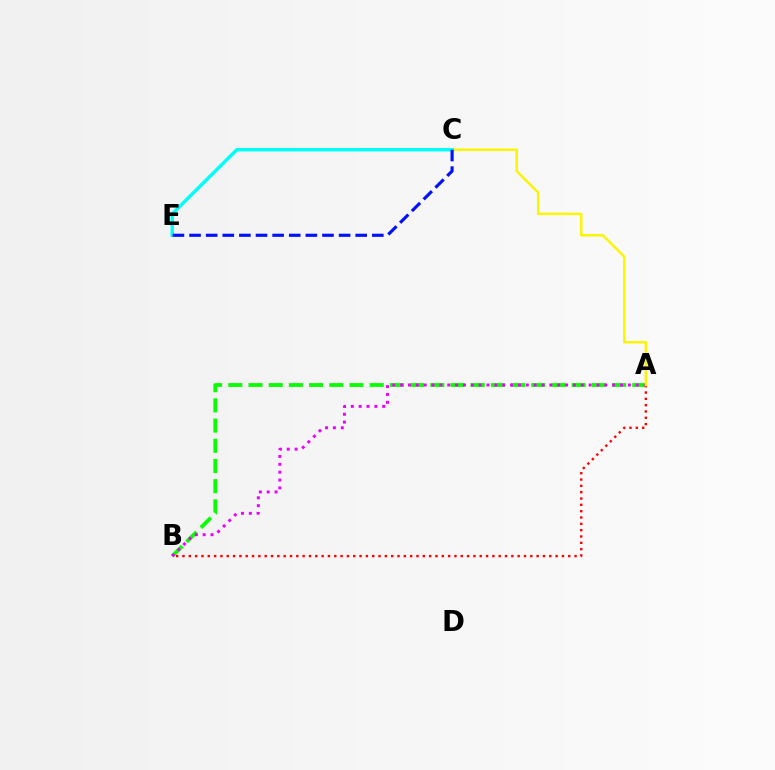{('A', 'B'): [{'color': '#08ff00', 'line_style': 'dashed', 'thickness': 2.74}, {'color': '#ee00ff', 'line_style': 'dotted', 'thickness': 2.13}, {'color': '#ff0000', 'line_style': 'dotted', 'thickness': 1.72}], ('A', 'C'): [{'color': '#fcf500', 'line_style': 'solid', 'thickness': 1.79}], ('C', 'E'): [{'color': '#00fff6', 'line_style': 'solid', 'thickness': 2.48}, {'color': '#0010ff', 'line_style': 'dashed', 'thickness': 2.26}]}